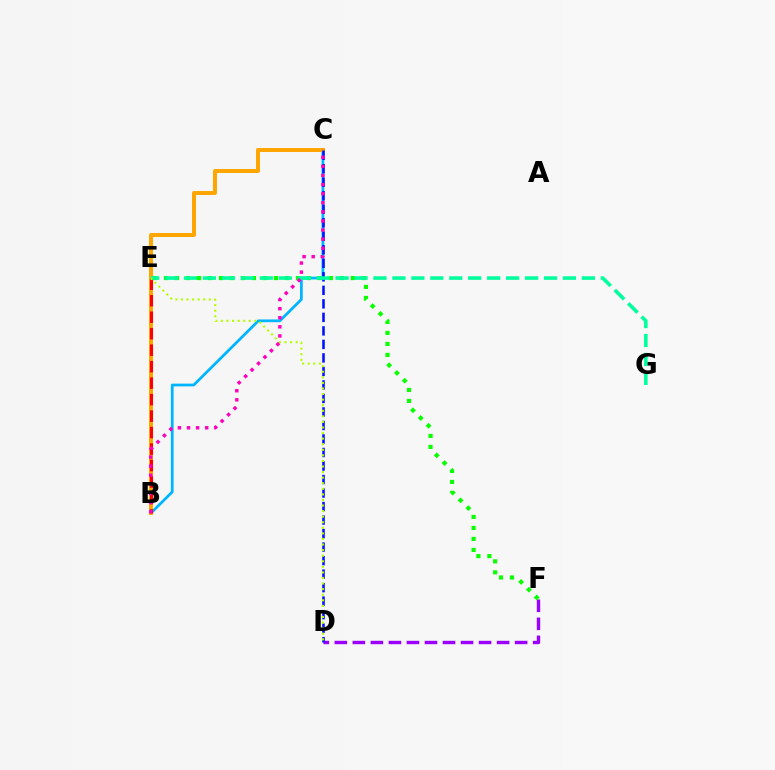{('B', 'C'): [{'color': '#00b5ff', 'line_style': 'solid', 'thickness': 1.98}, {'color': '#ffa500', 'line_style': 'solid', 'thickness': 2.86}, {'color': '#ff00bd', 'line_style': 'dotted', 'thickness': 2.47}], ('D', 'F'): [{'color': '#9b00ff', 'line_style': 'dashed', 'thickness': 2.45}], ('C', 'D'): [{'color': '#0010ff', 'line_style': 'dashed', 'thickness': 1.84}], ('E', 'F'): [{'color': '#08ff00', 'line_style': 'dotted', 'thickness': 2.99}], ('B', 'E'): [{'color': '#ff0000', 'line_style': 'dashed', 'thickness': 2.24}], ('E', 'G'): [{'color': '#00ff9d', 'line_style': 'dashed', 'thickness': 2.57}], ('D', 'E'): [{'color': '#b3ff00', 'line_style': 'dotted', 'thickness': 1.51}]}